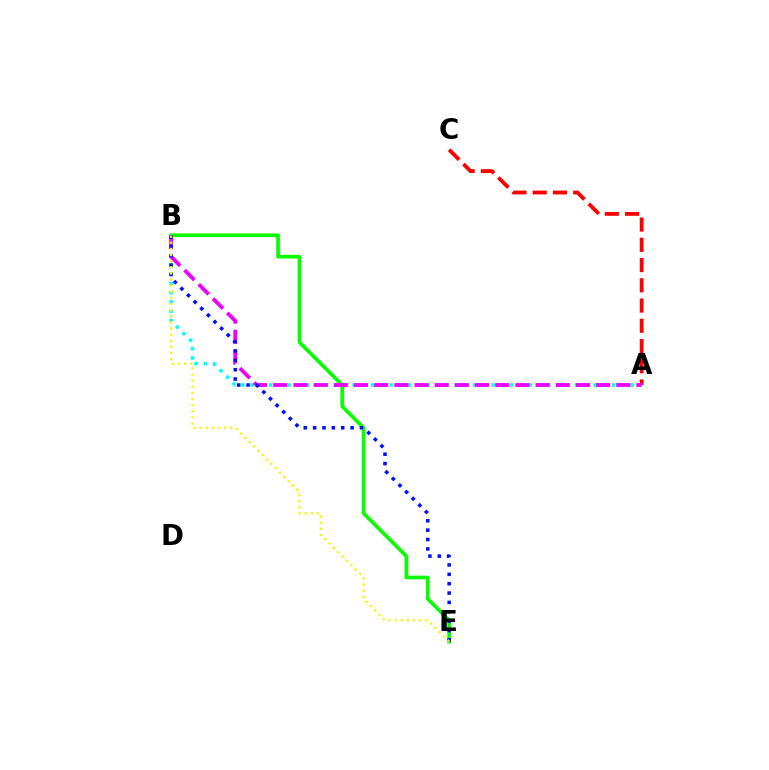{('B', 'E'): [{'color': '#08ff00', 'line_style': 'solid', 'thickness': 2.64}, {'color': '#0010ff', 'line_style': 'dotted', 'thickness': 2.54}, {'color': '#fcf500', 'line_style': 'dotted', 'thickness': 1.66}], ('A', 'C'): [{'color': '#ff0000', 'line_style': 'dashed', 'thickness': 2.75}], ('A', 'B'): [{'color': '#00fff6', 'line_style': 'dotted', 'thickness': 2.52}, {'color': '#ee00ff', 'line_style': 'dashed', 'thickness': 2.74}]}